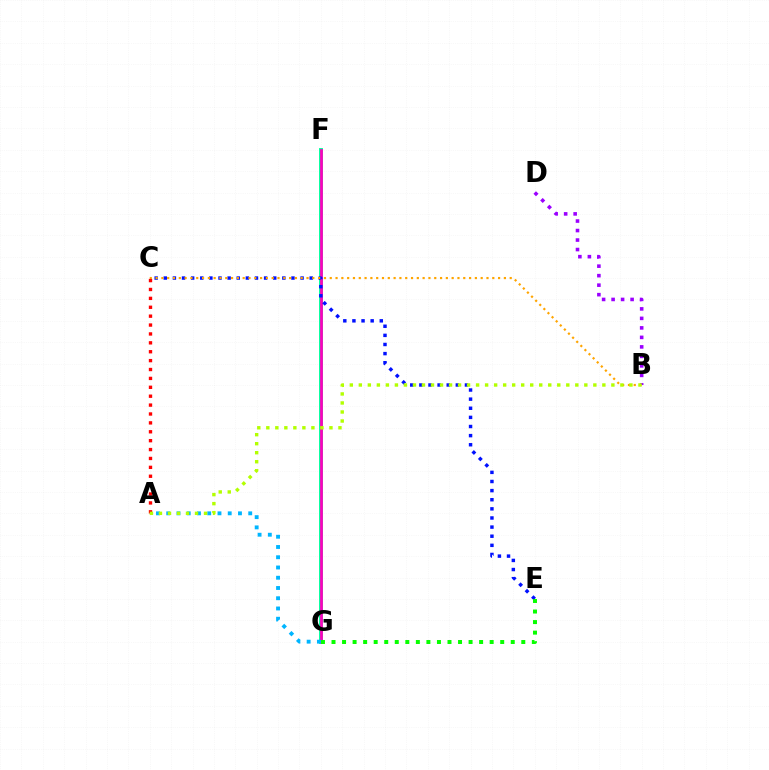{('F', 'G'): [{'color': '#00ff9d', 'line_style': 'solid', 'thickness': 2.81}, {'color': '#ff00bd', 'line_style': 'solid', 'thickness': 1.96}], ('C', 'E'): [{'color': '#0010ff', 'line_style': 'dotted', 'thickness': 2.48}], ('B', 'D'): [{'color': '#9b00ff', 'line_style': 'dotted', 'thickness': 2.58}], ('E', 'G'): [{'color': '#08ff00', 'line_style': 'dotted', 'thickness': 2.86}], ('B', 'C'): [{'color': '#ffa500', 'line_style': 'dotted', 'thickness': 1.58}], ('A', 'G'): [{'color': '#00b5ff', 'line_style': 'dotted', 'thickness': 2.78}], ('A', 'C'): [{'color': '#ff0000', 'line_style': 'dotted', 'thickness': 2.42}], ('A', 'B'): [{'color': '#b3ff00', 'line_style': 'dotted', 'thickness': 2.45}]}